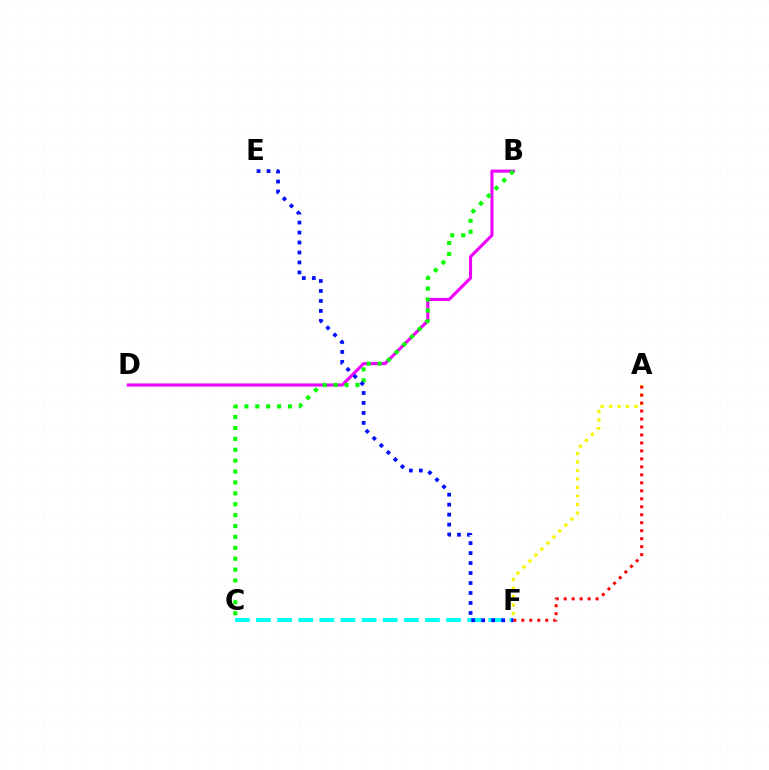{('B', 'D'): [{'color': '#ee00ff', 'line_style': 'solid', 'thickness': 2.23}], ('B', 'C'): [{'color': '#08ff00', 'line_style': 'dotted', 'thickness': 2.96}], ('A', 'F'): [{'color': '#fcf500', 'line_style': 'dotted', 'thickness': 2.3}, {'color': '#ff0000', 'line_style': 'dotted', 'thickness': 2.17}], ('C', 'F'): [{'color': '#00fff6', 'line_style': 'dashed', 'thickness': 2.87}], ('E', 'F'): [{'color': '#0010ff', 'line_style': 'dotted', 'thickness': 2.71}]}